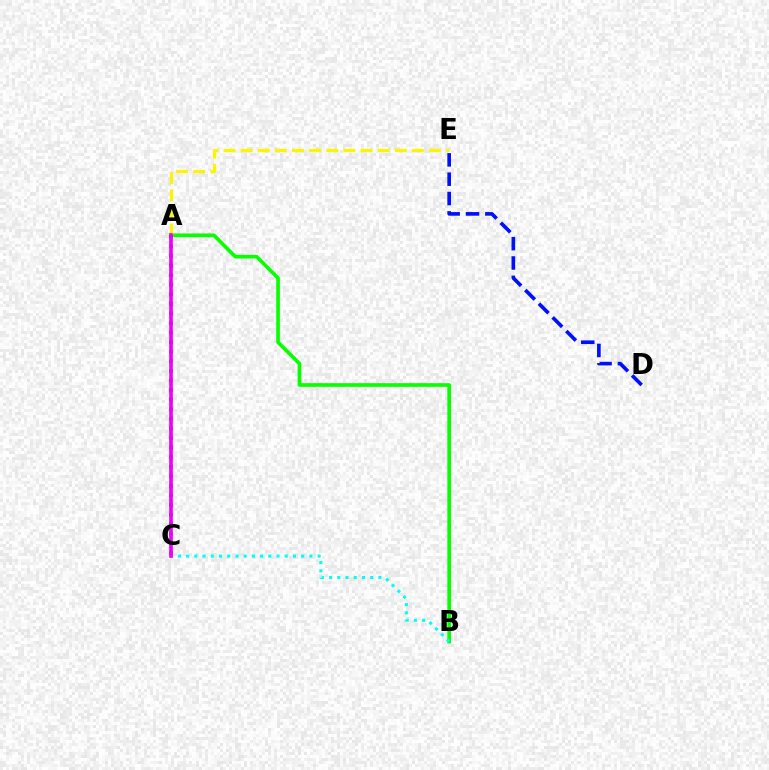{('A', 'B'): [{'color': '#08ff00', 'line_style': 'solid', 'thickness': 2.64}], ('D', 'E'): [{'color': '#0010ff', 'line_style': 'dashed', 'thickness': 2.63}], ('A', 'E'): [{'color': '#fcf500', 'line_style': 'dashed', 'thickness': 2.33}], ('A', 'C'): [{'color': '#ff0000', 'line_style': 'dotted', 'thickness': 2.6}, {'color': '#ee00ff', 'line_style': 'solid', 'thickness': 2.63}], ('B', 'C'): [{'color': '#00fff6', 'line_style': 'dotted', 'thickness': 2.23}]}